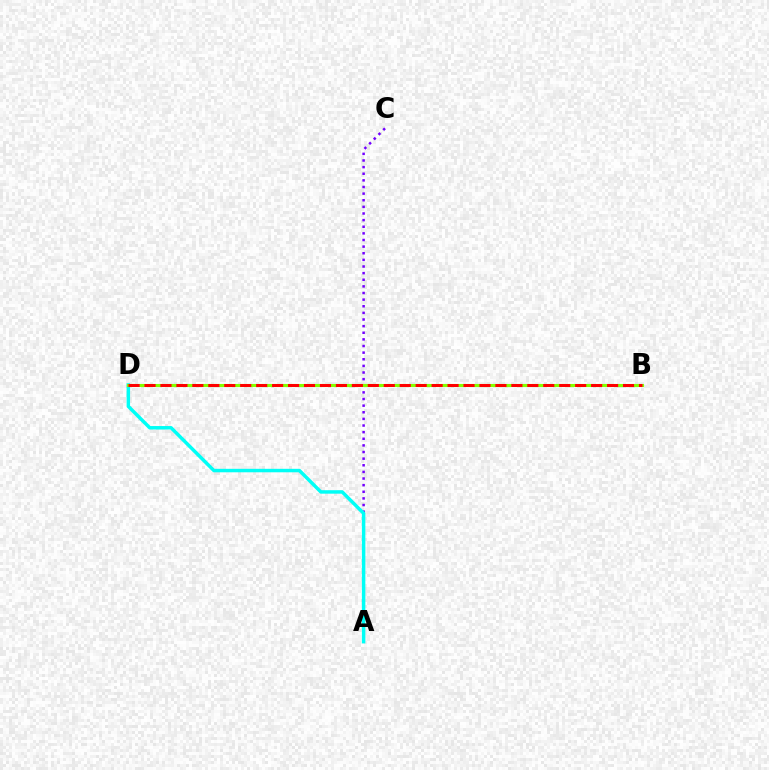{('A', 'C'): [{'color': '#7200ff', 'line_style': 'dotted', 'thickness': 1.8}], ('A', 'D'): [{'color': '#00fff6', 'line_style': 'solid', 'thickness': 2.5}], ('B', 'D'): [{'color': '#84ff00', 'line_style': 'solid', 'thickness': 2.23}, {'color': '#ff0000', 'line_style': 'dashed', 'thickness': 2.17}]}